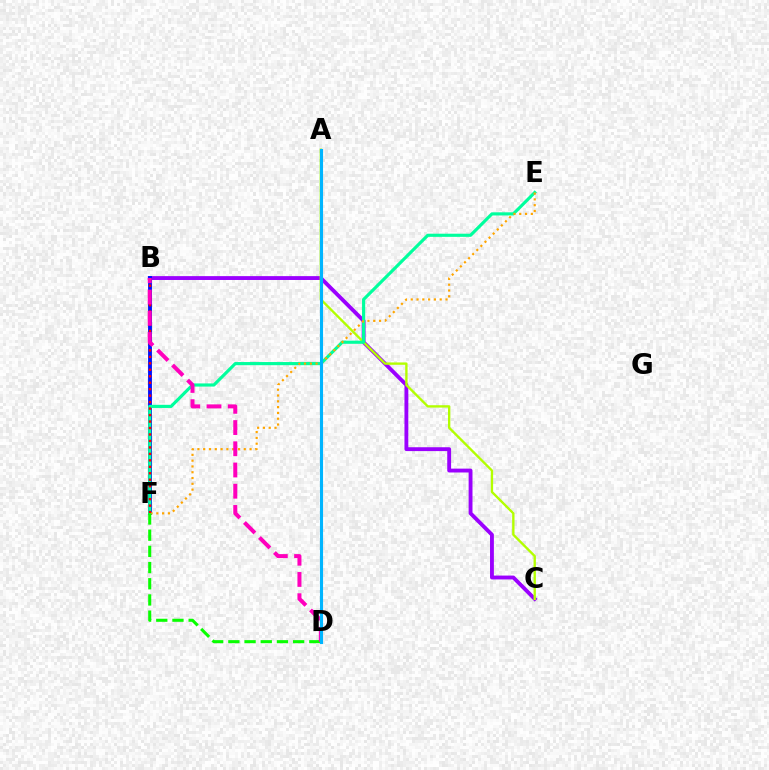{('B', 'C'): [{'color': '#9b00ff', 'line_style': 'solid', 'thickness': 2.78}], ('B', 'F'): [{'color': '#0010ff', 'line_style': 'solid', 'thickness': 2.79}, {'color': '#ff0000', 'line_style': 'dotted', 'thickness': 1.76}], ('A', 'C'): [{'color': '#b3ff00', 'line_style': 'solid', 'thickness': 1.69}], ('E', 'F'): [{'color': '#00ff9d', 'line_style': 'solid', 'thickness': 2.26}, {'color': '#ffa500', 'line_style': 'dotted', 'thickness': 1.57}], ('D', 'F'): [{'color': '#08ff00', 'line_style': 'dashed', 'thickness': 2.2}], ('B', 'D'): [{'color': '#ff00bd', 'line_style': 'dashed', 'thickness': 2.88}], ('A', 'D'): [{'color': '#00b5ff', 'line_style': 'solid', 'thickness': 2.23}]}